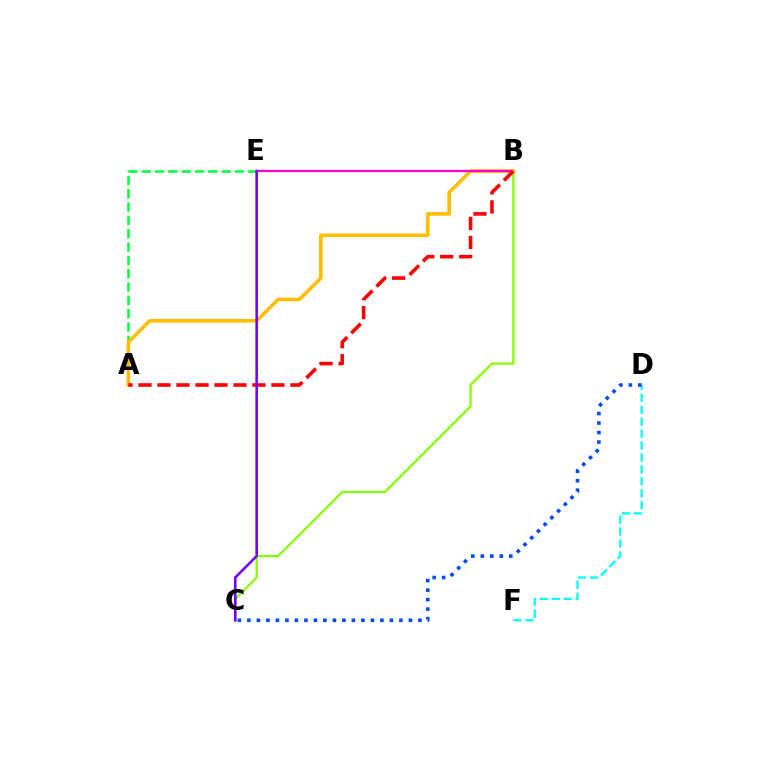{('D', 'F'): [{'color': '#00fff6', 'line_style': 'dashed', 'thickness': 1.62}], ('A', 'E'): [{'color': '#00ff39', 'line_style': 'dashed', 'thickness': 1.81}], ('A', 'B'): [{'color': '#ffbd00', 'line_style': 'solid', 'thickness': 2.61}, {'color': '#ff0000', 'line_style': 'dashed', 'thickness': 2.58}], ('B', 'E'): [{'color': '#ff00cf', 'line_style': 'solid', 'thickness': 1.65}], ('B', 'C'): [{'color': '#84ff00', 'line_style': 'solid', 'thickness': 1.62}], ('C', 'E'): [{'color': '#7200ff', 'line_style': 'solid', 'thickness': 1.85}], ('C', 'D'): [{'color': '#004bff', 'line_style': 'dotted', 'thickness': 2.58}]}